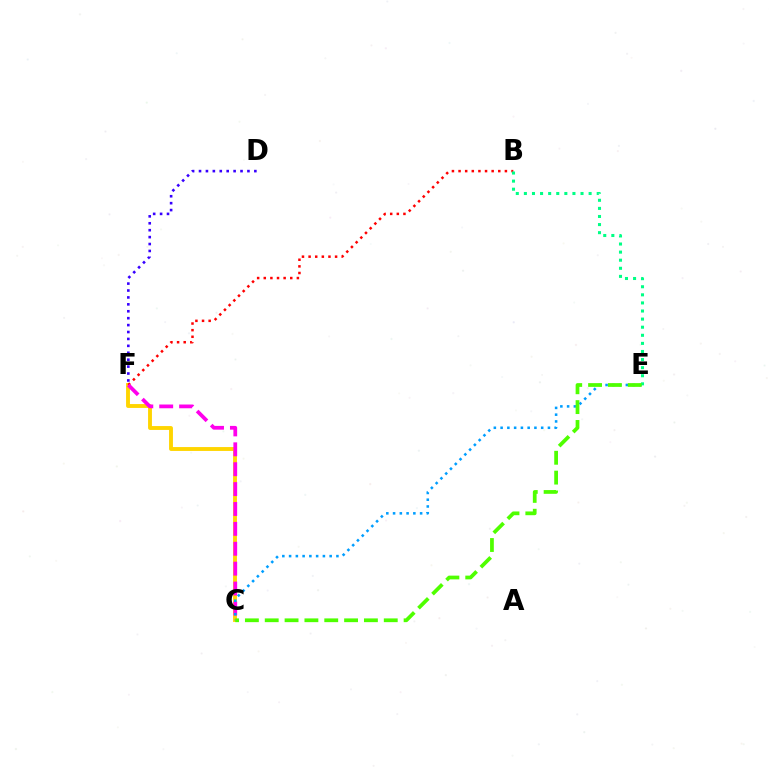{('C', 'F'): [{'color': '#ffd500', 'line_style': 'solid', 'thickness': 2.79}, {'color': '#ff00ed', 'line_style': 'dashed', 'thickness': 2.7}], ('D', 'F'): [{'color': '#3700ff', 'line_style': 'dotted', 'thickness': 1.88}], ('B', 'F'): [{'color': '#ff0000', 'line_style': 'dotted', 'thickness': 1.8}], ('C', 'E'): [{'color': '#009eff', 'line_style': 'dotted', 'thickness': 1.84}, {'color': '#4fff00', 'line_style': 'dashed', 'thickness': 2.7}], ('B', 'E'): [{'color': '#00ff86', 'line_style': 'dotted', 'thickness': 2.2}]}